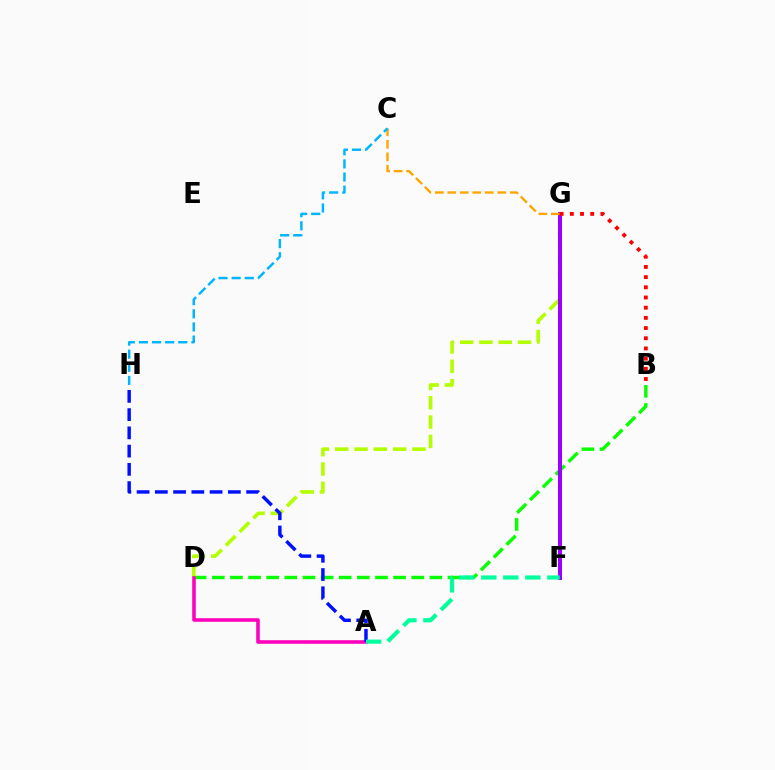{('B', 'D'): [{'color': '#08ff00', 'line_style': 'dashed', 'thickness': 2.46}], ('D', 'G'): [{'color': '#b3ff00', 'line_style': 'dashed', 'thickness': 2.62}], ('F', 'G'): [{'color': '#9b00ff', 'line_style': 'solid', 'thickness': 2.91}], ('A', 'D'): [{'color': '#ff00bd', 'line_style': 'solid', 'thickness': 2.57}], ('A', 'H'): [{'color': '#0010ff', 'line_style': 'dashed', 'thickness': 2.48}], ('C', 'G'): [{'color': '#ffa500', 'line_style': 'dashed', 'thickness': 1.7}], ('C', 'H'): [{'color': '#00b5ff', 'line_style': 'dashed', 'thickness': 1.78}], ('A', 'F'): [{'color': '#00ff9d', 'line_style': 'dashed', 'thickness': 2.99}], ('B', 'G'): [{'color': '#ff0000', 'line_style': 'dotted', 'thickness': 2.77}]}